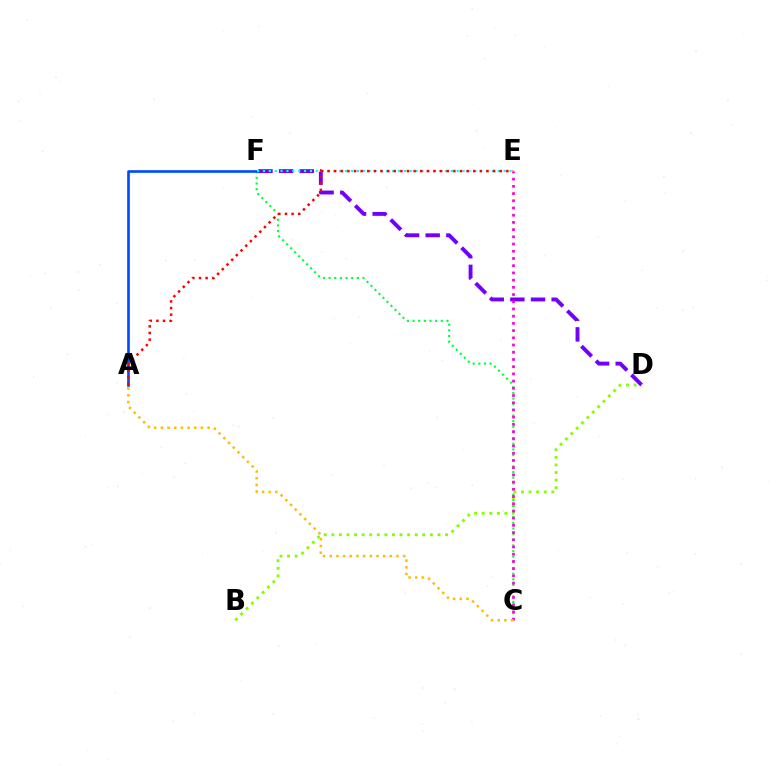{('D', 'F'): [{'color': '#7200ff', 'line_style': 'dashed', 'thickness': 2.8}], ('B', 'D'): [{'color': '#84ff00', 'line_style': 'dotted', 'thickness': 2.06}], ('C', 'F'): [{'color': '#00ff39', 'line_style': 'dotted', 'thickness': 1.53}], ('A', 'F'): [{'color': '#004bff', 'line_style': 'solid', 'thickness': 1.91}], ('E', 'F'): [{'color': '#00fff6', 'line_style': 'dotted', 'thickness': 1.59}], ('A', 'E'): [{'color': '#ff0000', 'line_style': 'dotted', 'thickness': 1.8}], ('C', 'E'): [{'color': '#ff00cf', 'line_style': 'dotted', 'thickness': 1.96}], ('A', 'C'): [{'color': '#ffbd00', 'line_style': 'dotted', 'thickness': 1.81}]}